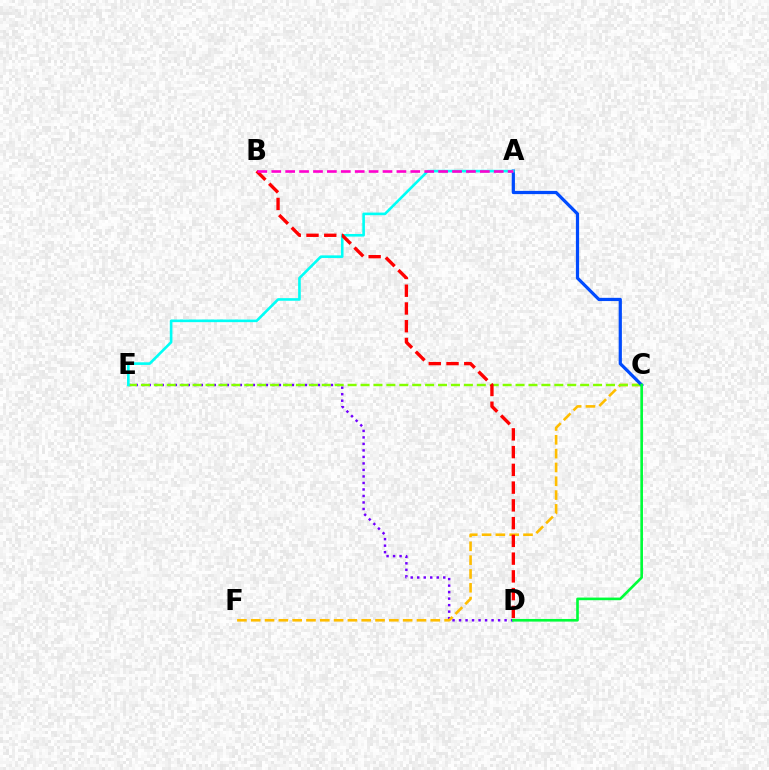{('D', 'E'): [{'color': '#7200ff', 'line_style': 'dotted', 'thickness': 1.77}], ('C', 'F'): [{'color': '#ffbd00', 'line_style': 'dashed', 'thickness': 1.88}], ('C', 'E'): [{'color': '#84ff00', 'line_style': 'dashed', 'thickness': 1.75}], ('A', 'C'): [{'color': '#004bff', 'line_style': 'solid', 'thickness': 2.32}], ('A', 'E'): [{'color': '#00fff6', 'line_style': 'solid', 'thickness': 1.89}], ('B', 'D'): [{'color': '#ff0000', 'line_style': 'dashed', 'thickness': 2.41}], ('C', 'D'): [{'color': '#00ff39', 'line_style': 'solid', 'thickness': 1.9}], ('A', 'B'): [{'color': '#ff00cf', 'line_style': 'dashed', 'thickness': 1.89}]}